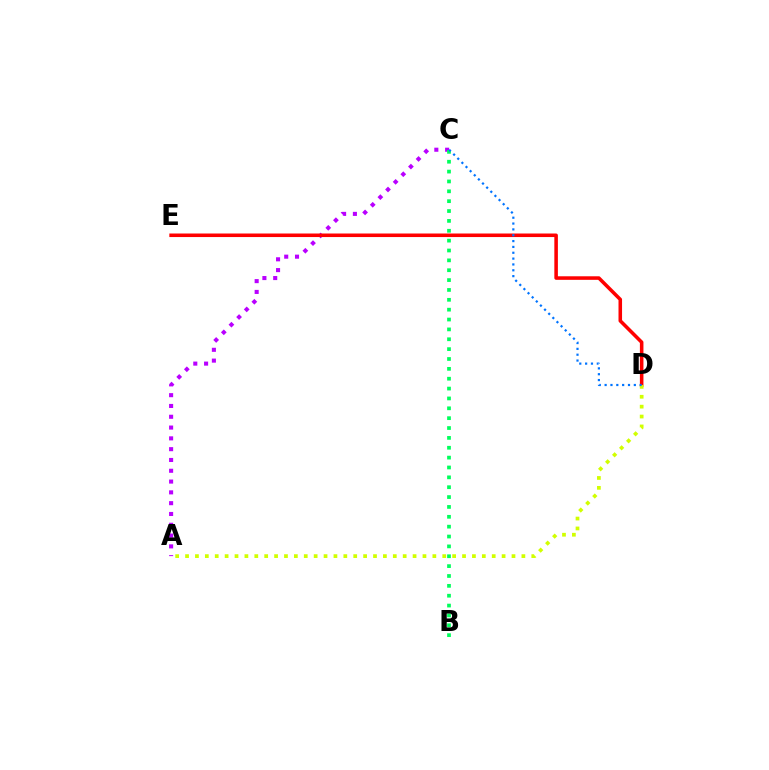{('A', 'C'): [{'color': '#b900ff', 'line_style': 'dotted', 'thickness': 2.93}], ('D', 'E'): [{'color': '#ff0000', 'line_style': 'solid', 'thickness': 2.56}], ('A', 'D'): [{'color': '#d1ff00', 'line_style': 'dotted', 'thickness': 2.69}], ('B', 'C'): [{'color': '#00ff5c', 'line_style': 'dotted', 'thickness': 2.68}], ('C', 'D'): [{'color': '#0074ff', 'line_style': 'dotted', 'thickness': 1.59}]}